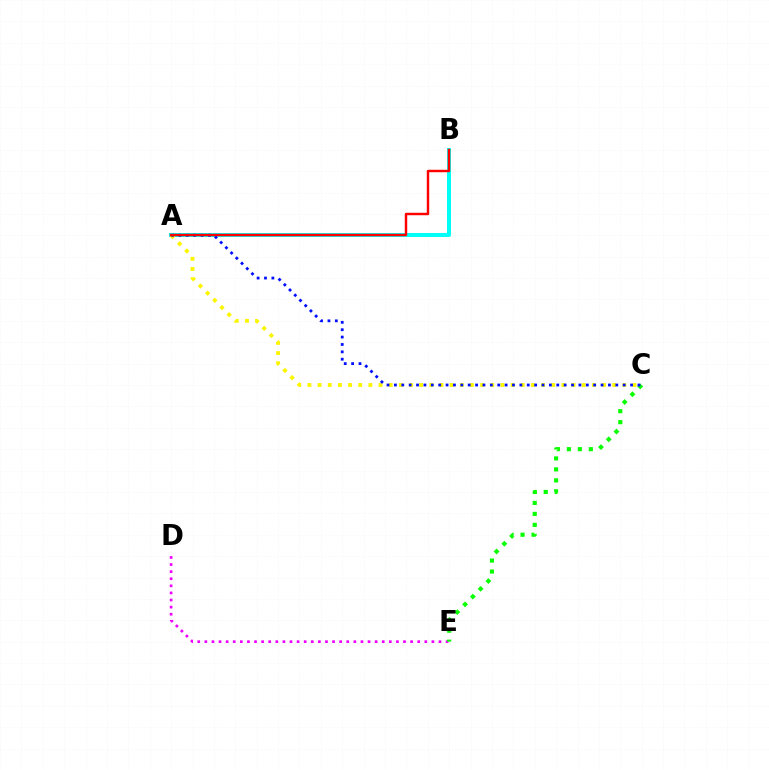{('A', 'B'): [{'color': '#00fff6', 'line_style': 'solid', 'thickness': 2.86}, {'color': '#ff0000', 'line_style': 'solid', 'thickness': 1.76}], ('D', 'E'): [{'color': '#ee00ff', 'line_style': 'dotted', 'thickness': 1.93}], ('C', 'E'): [{'color': '#08ff00', 'line_style': 'dotted', 'thickness': 2.98}], ('A', 'C'): [{'color': '#fcf500', 'line_style': 'dotted', 'thickness': 2.76}, {'color': '#0010ff', 'line_style': 'dotted', 'thickness': 2.01}]}